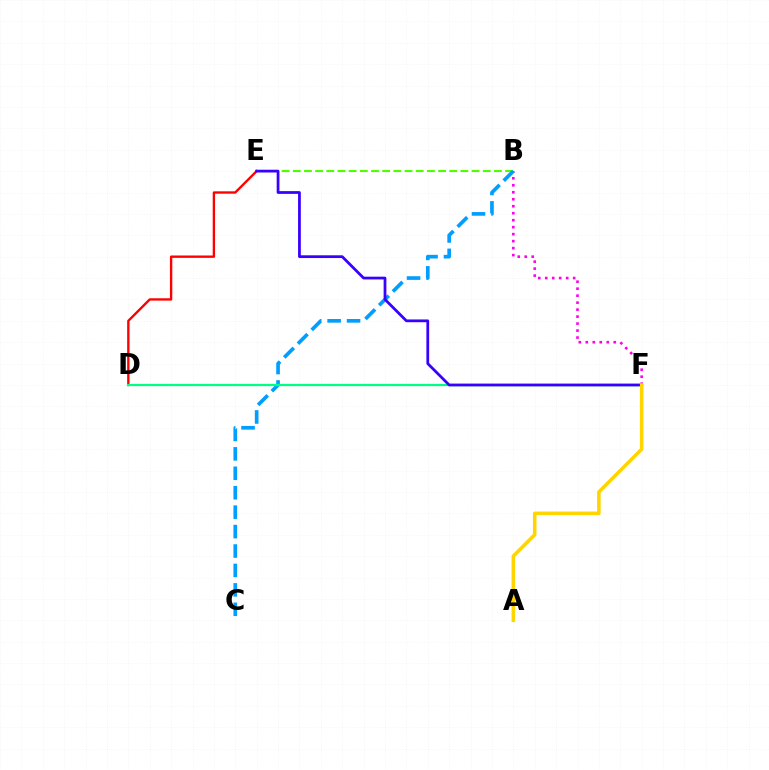{('B', 'E'): [{'color': '#4fff00', 'line_style': 'dashed', 'thickness': 1.52}], ('D', 'E'): [{'color': '#ff0000', 'line_style': 'solid', 'thickness': 1.7}], ('B', 'F'): [{'color': '#ff00ed', 'line_style': 'dotted', 'thickness': 1.9}], ('B', 'C'): [{'color': '#009eff', 'line_style': 'dashed', 'thickness': 2.64}], ('D', 'F'): [{'color': '#00ff86', 'line_style': 'solid', 'thickness': 1.62}], ('E', 'F'): [{'color': '#3700ff', 'line_style': 'solid', 'thickness': 1.98}], ('A', 'F'): [{'color': '#ffd500', 'line_style': 'solid', 'thickness': 2.56}]}